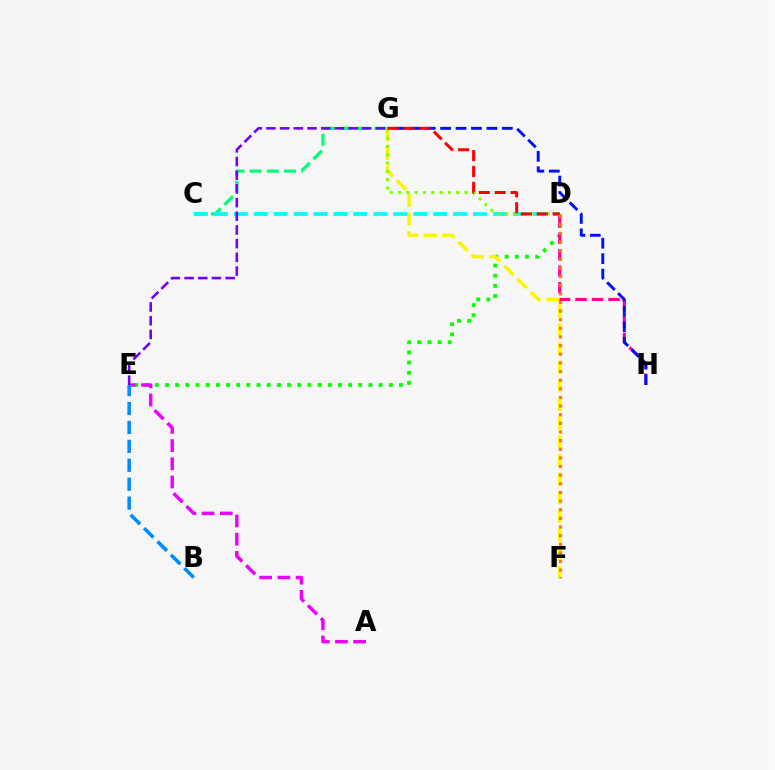{('D', 'E'): [{'color': '#08ff00', 'line_style': 'dotted', 'thickness': 2.76}], ('D', 'H'): [{'color': '#ff0094', 'line_style': 'dashed', 'thickness': 2.24}], ('F', 'G'): [{'color': '#fcf500', 'line_style': 'dashed', 'thickness': 2.53}], ('C', 'G'): [{'color': '#00ff74', 'line_style': 'dashed', 'thickness': 2.34}], ('G', 'H'): [{'color': '#0010ff', 'line_style': 'dashed', 'thickness': 2.1}], ('D', 'F'): [{'color': '#ff7c00', 'line_style': 'dotted', 'thickness': 2.35}], ('C', 'D'): [{'color': '#00fff6', 'line_style': 'dashed', 'thickness': 2.71}], ('A', 'E'): [{'color': '#ee00ff', 'line_style': 'dashed', 'thickness': 2.47}], ('B', 'E'): [{'color': '#008cff', 'line_style': 'dashed', 'thickness': 2.57}], ('D', 'G'): [{'color': '#84ff00', 'line_style': 'dotted', 'thickness': 2.25}, {'color': '#ff0000', 'line_style': 'dashed', 'thickness': 2.16}], ('E', 'G'): [{'color': '#7200ff', 'line_style': 'dashed', 'thickness': 1.86}]}